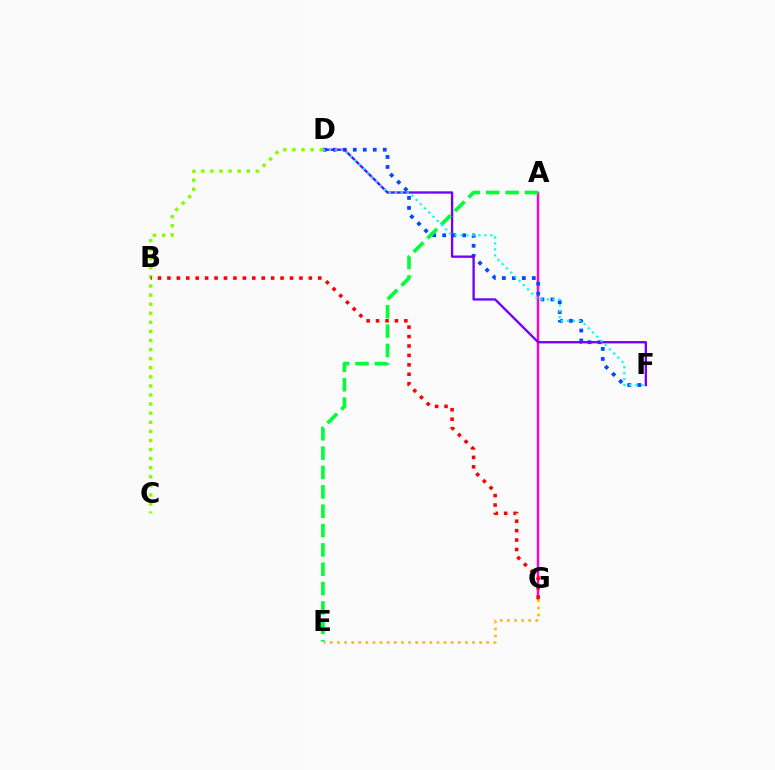{('A', 'G'): [{'color': '#ff00cf', 'line_style': 'solid', 'thickness': 1.76}], ('D', 'F'): [{'color': '#004bff', 'line_style': 'dotted', 'thickness': 2.71}, {'color': '#7200ff', 'line_style': 'solid', 'thickness': 1.68}, {'color': '#00fff6', 'line_style': 'dotted', 'thickness': 1.62}], ('C', 'D'): [{'color': '#84ff00', 'line_style': 'dotted', 'thickness': 2.47}], ('E', 'G'): [{'color': '#ffbd00', 'line_style': 'dotted', 'thickness': 1.93}], ('B', 'G'): [{'color': '#ff0000', 'line_style': 'dotted', 'thickness': 2.56}], ('A', 'E'): [{'color': '#00ff39', 'line_style': 'dashed', 'thickness': 2.63}]}